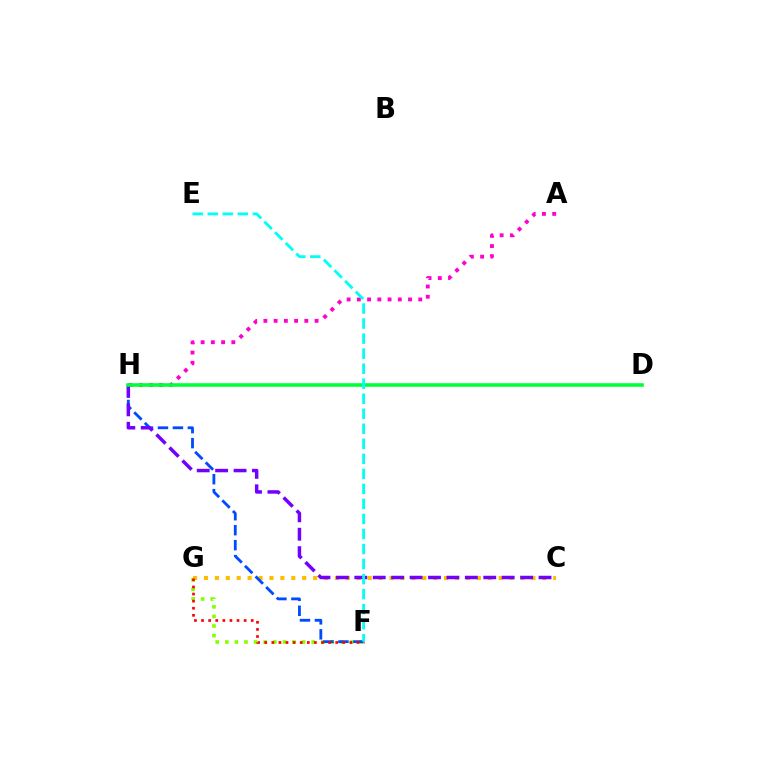{('C', 'G'): [{'color': '#ffbd00', 'line_style': 'dotted', 'thickness': 2.97}], ('A', 'H'): [{'color': '#ff00cf', 'line_style': 'dotted', 'thickness': 2.78}], ('F', 'G'): [{'color': '#84ff00', 'line_style': 'dotted', 'thickness': 2.61}, {'color': '#ff0000', 'line_style': 'dotted', 'thickness': 1.93}], ('F', 'H'): [{'color': '#004bff', 'line_style': 'dashed', 'thickness': 2.03}], ('C', 'H'): [{'color': '#7200ff', 'line_style': 'dashed', 'thickness': 2.5}], ('D', 'H'): [{'color': '#00ff39', 'line_style': 'solid', 'thickness': 2.59}], ('E', 'F'): [{'color': '#00fff6', 'line_style': 'dashed', 'thickness': 2.04}]}